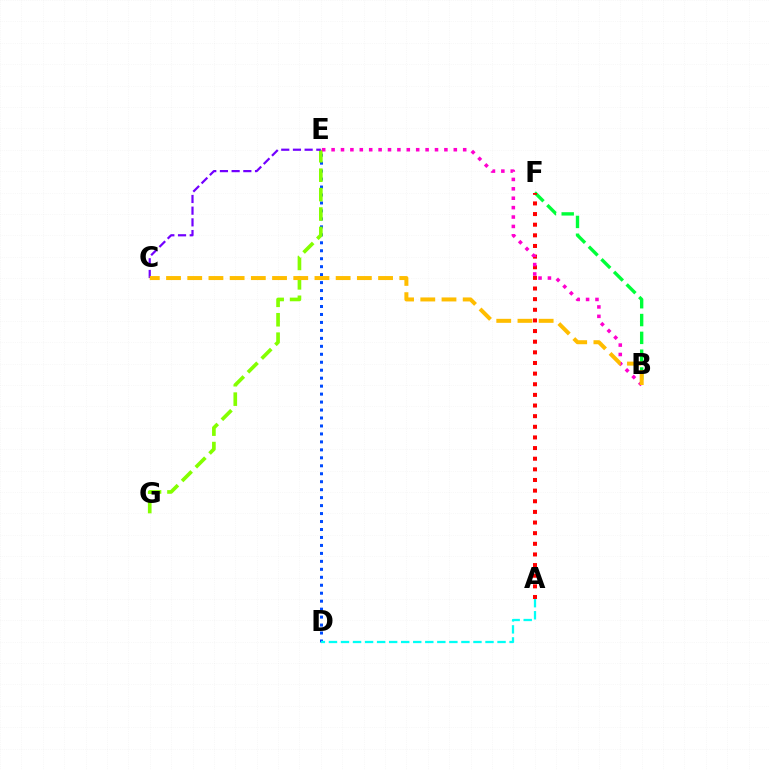{('B', 'F'): [{'color': '#00ff39', 'line_style': 'dashed', 'thickness': 2.42}], ('D', 'E'): [{'color': '#004bff', 'line_style': 'dotted', 'thickness': 2.16}], ('E', 'G'): [{'color': '#84ff00', 'line_style': 'dashed', 'thickness': 2.64}], ('A', 'F'): [{'color': '#ff0000', 'line_style': 'dotted', 'thickness': 2.89}], ('C', 'E'): [{'color': '#7200ff', 'line_style': 'dashed', 'thickness': 1.59}], ('B', 'E'): [{'color': '#ff00cf', 'line_style': 'dotted', 'thickness': 2.55}], ('A', 'D'): [{'color': '#00fff6', 'line_style': 'dashed', 'thickness': 1.64}], ('B', 'C'): [{'color': '#ffbd00', 'line_style': 'dashed', 'thickness': 2.88}]}